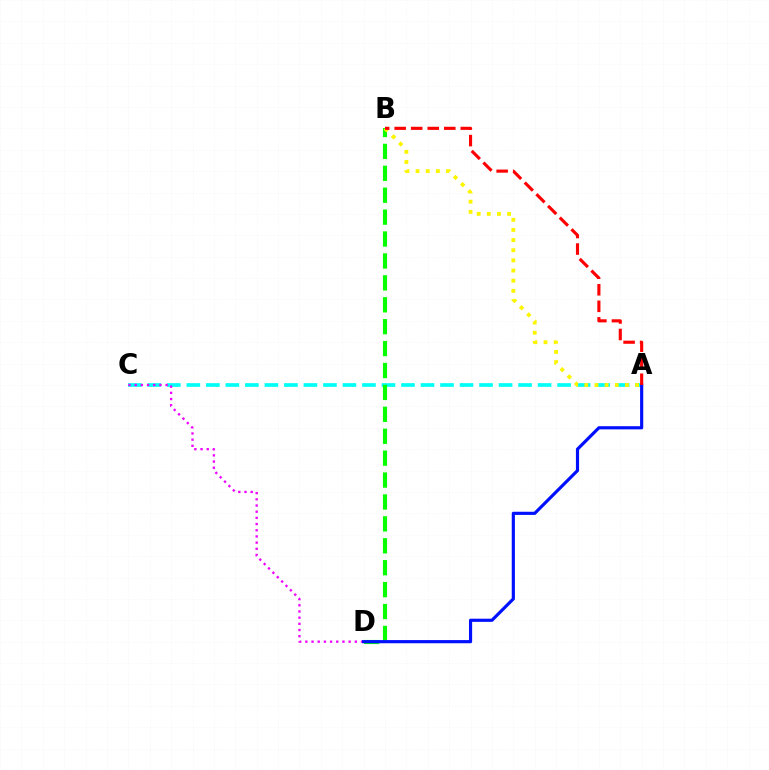{('A', 'C'): [{'color': '#00fff6', 'line_style': 'dashed', 'thickness': 2.65}], ('C', 'D'): [{'color': '#ee00ff', 'line_style': 'dotted', 'thickness': 1.68}], ('B', 'D'): [{'color': '#08ff00', 'line_style': 'dashed', 'thickness': 2.98}], ('A', 'D'): [{'color': '#0010ff', 'line_style': 'solid', 'thickness': 2.28}], ('A', 'B'): [{'color': '#fcf500', 'line_style': 'dotted', 'thickness': 2.76}, {'color': '#ff0000', 'line_style': 'dashed', 'thickness': 2.25}]}